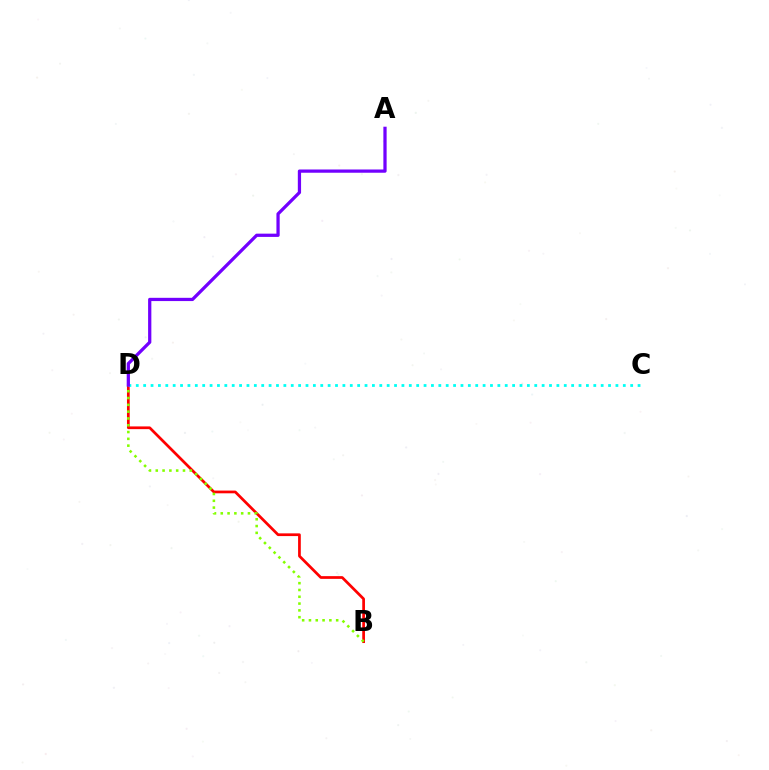{('B', 'D'): [{'color': '#ff0000', 'line_style': 'solid', 'thickness': 1.96}, {'color': '#84ff00', 'line_style': 'dotted', 'thickness': 1.85}], ('C', 'D'): [{'color': '#00fff6', 'line_style': 'dotted', 'thickness': 2.0}], ('A', 'D'): [{'color': '#7200ff', 'line_style': 'solid', 'thickness': 2.34}]}